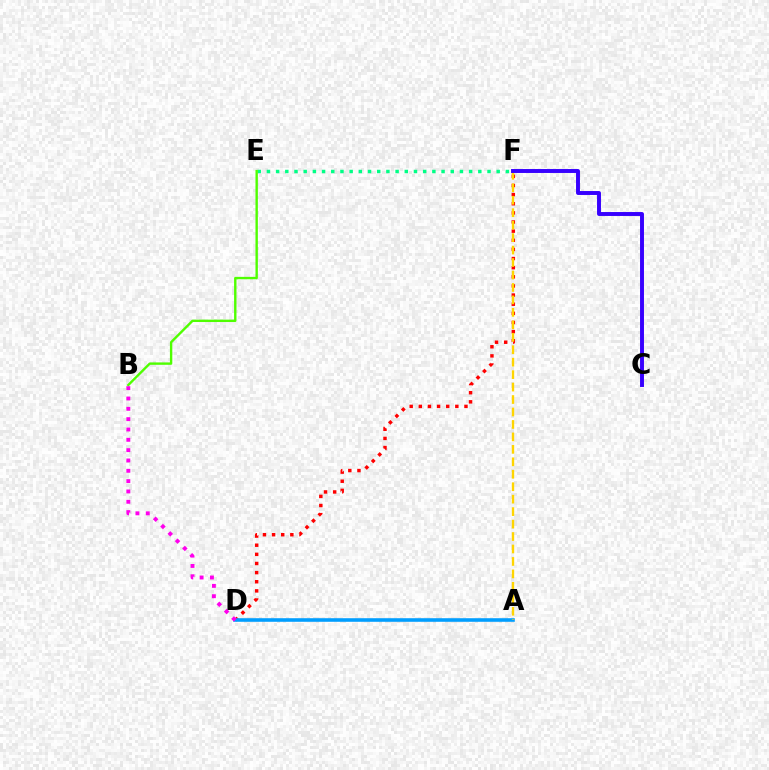{('E', 'F'): [{'color': '#00ff86', 'line_style': 'dotted', 'thickness': 2.5}], ('B', 'E'): [{'color': '#4fff00', 'line_style': 'solid', 'thickness': 1.72}], ('D', 'F'): [{'color': '#ff0000', 'line_style': 'dotted', 'thickness': 2.48}], ('A', 'D'): [{'color': '#009eff', 'line_style': 'solid', 'thickness': 2.58}], ('A', 'F'): [{'color': '#ffd500', 'line_style': 'dashed', 'thickness': 1.69}], ('B', 'D'): [{'color': '#ff00ed', 'line_style': 'dotted', 'thickness': 2.81}], ('C', 'F'): [{'color': '#3700ff', 'line_style': 'solid', 'thickness': 2.83}]}